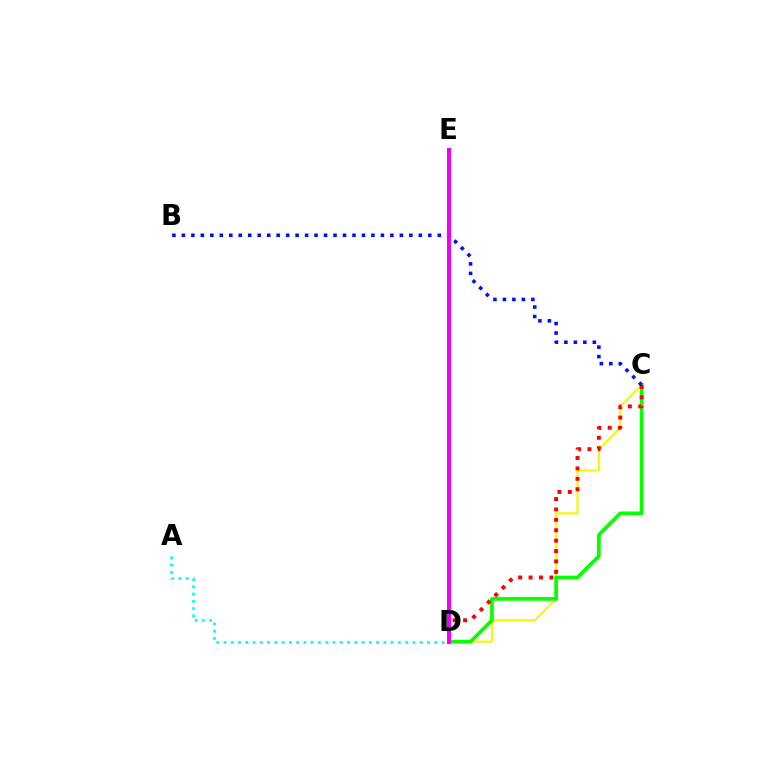{('C', 'D'): [{'color': '#fcf500', 'line_style': 'solid', 'thickness': 1.51}, {'color': '#08ff00', 'line_style': 'solid', 'thickness': 2.64}, {'color': '#ff0000', 'line_style': 'dotted', 'thickness': 2.83}], ('A', 'D'): [{'color': '#00fff6', 'line_style': 'dotted', 'thickness': 1.97}], ('B', 'C'): [{'color': '#0010ff', 'line_style': 'dotted', 'thickness': 2.57}], ('D', 'E'): [{'color': '#ee00ff', 'line_style': 'solid', 'thickness': 2.93}]}